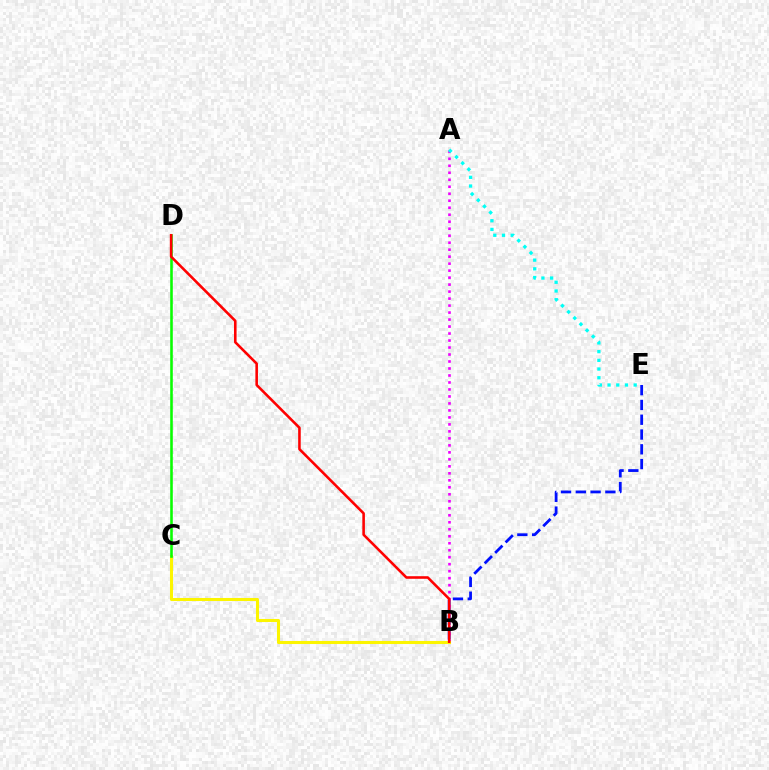{('B', 'E'): [{'color': '#0010ff', 'line_style': 'dashed', 'thickness': 2.01}], ('A', 'B'): [{'color': '#ee00ff', 'line_style': 'dotted', 'thickness': 1.9}], ('B', 'C'): [{'color': '#fcf500', 'line_style': 'solid', 'thickness': 2.19}], ('C', 'D'): [{'color': '#08ff00', 'line_style': 'solid', 'thickness': 1.86}], ('A', 'E'): [{'color': '#00fff6', 'line_style': 'dotted', 'thickness': 2.37}], ('B', 'D'): [{'color': '#ff0000', 'line_style': 'solid', 'thickness': 1.86}]}